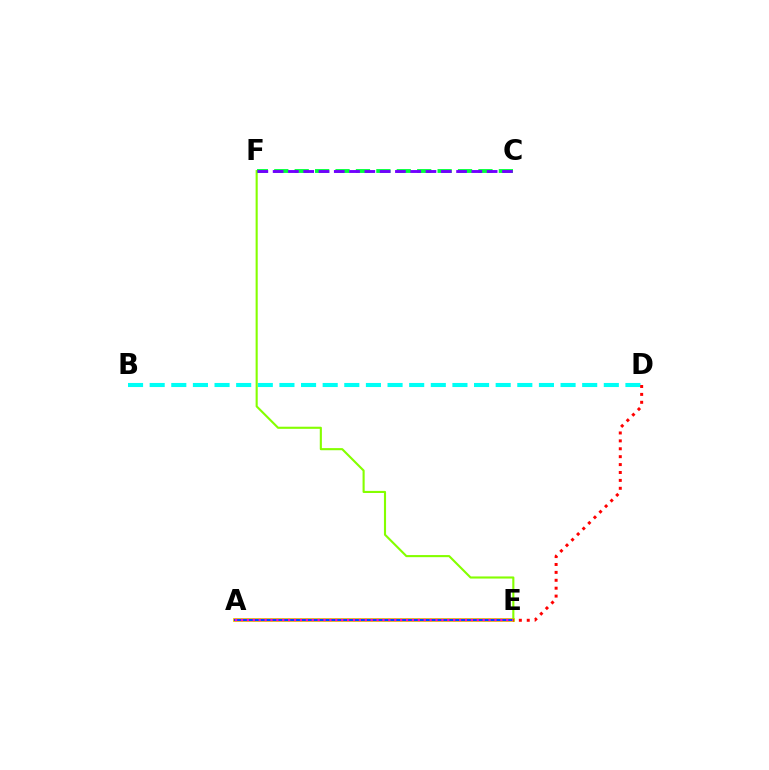{('B', 'D'): [{'color': '#00fff6', 'line_style': 'dashed', 'thickness': 2.94}], ('A', 'E'): [{'color': '#ffbd00', 'line_style': 'solid', 'thickness': 2.74}, {'color': '#004bff', 'line_style': 'solid', 'thickness': 1.56}, {'color': '#ff00cf', 'line_style': 'dotted', 'thickness': 1.6}], ('E', 'F'): [{'color': '#84ff00', 'line_style': 'solid', 'thickness': 1.52}], ('C', 'F'): [{'color': '#00ff39', 'line_style': 'dashed', 'thickness': 2.77}, {'color': '#7200ff', 'line_style': 'dashed', 'thickness': 2.08}], ('D', 'E'): [{'color': '#ff0000', 'line_style': 'dotted', 'thickness': 2.15}]}